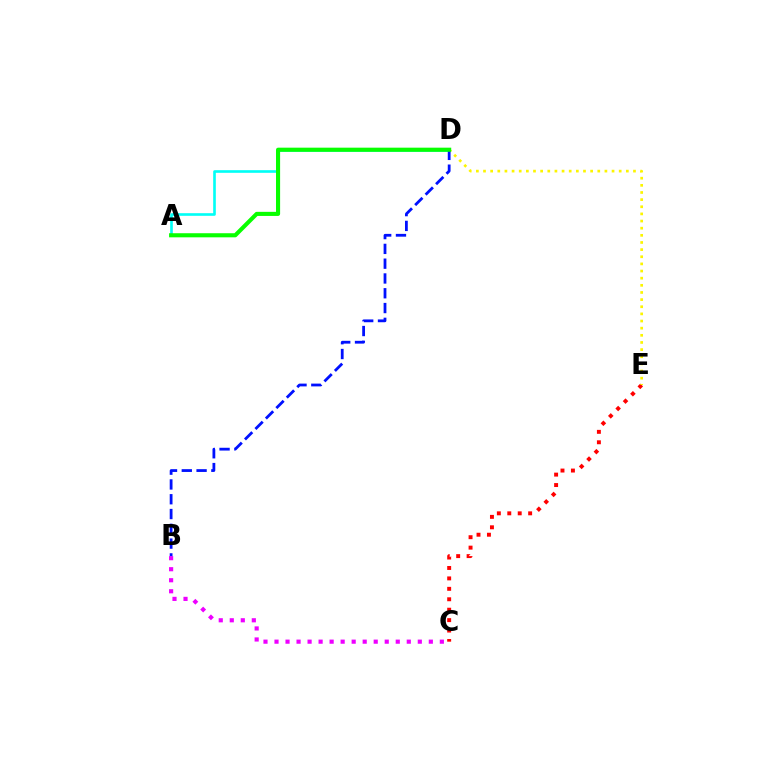{('B', 'C'): [{'color': '#ee00ff', 'line_style': 'dotted', 'thickness': 2.99}], ('C', 'E'): [{'color': '#ff0000', 'line_style': 'dotted', 'thickness': 2.83}], ('D', 'E'): [{'color': '#fcf500', 'line_style': 'dotted', 'thickness': 1.94}], ('A', 'D'): [{'color': '#00fff6', 'line_style': 'solid', 'thickness': 1.9}, {'color': '#08ff00', 'line_style': 'solid', 'thickness': 2.95}], ('B', 'D'): [{'color': '#0010ff', 'line_style': 'dashed', 'thickness': 2.01}]}